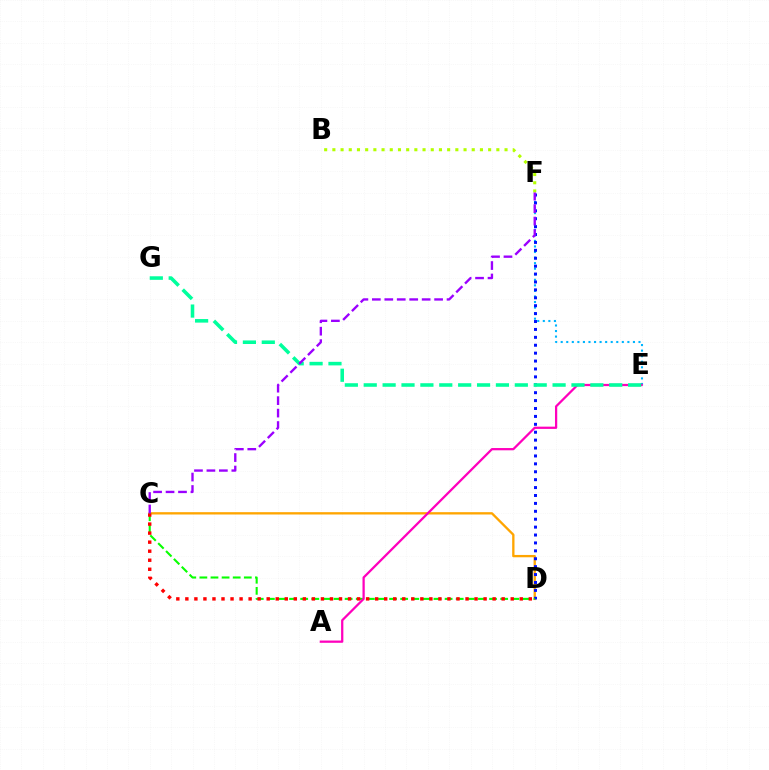{('C', 'D'): [{'color': '#ffa500', 'line_style': 'solid', 'thickness': 1.68}, {'color': '#08ff00', 'line_style': 'dashed', 'thickness': 1.51}, {'color': '#ff0000', 'line_style': 'dotted', 'thickness': 2.46}], ('E', 'F'): [{'color': '#00b5ff', 'line_style': 'dotted', 'thickness': 1.51}], ('D', 'F'): [{'color': '#0010ff', 'line_style': 'dotted', 'thickness': 2.15}], ('A', 'E'): [{'color': '#ff00bd', 'line_style': 'solid', 'thickness': 1.63}], ('E', 'G'): [{'color': '#00ff9d', 'line_style': 'dashed', 'thickness': 2.57}], ('B', 'F'): [{'color': '#b3ff00', 'line_style': 'dotted', 'thickness': 2.23}], ('C', 'F'): [{'color': '#9b00ff', 'line_style': 'dashed', 'thickness': 1.69}]}